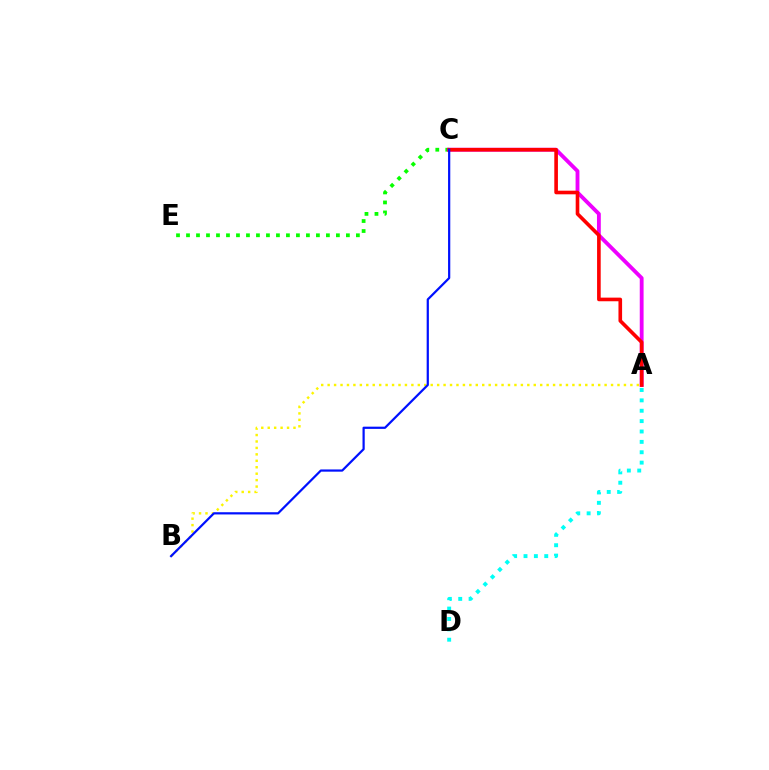{('A', 'D'): [{'color': '#00fff6', 'line_style': 'dotted', 'thickness': 2.82}], ('A', 'B'): [{'color': '#fcf500', 'line_style': 'dotted', 'thickness': 1.75}], ('C', 'E'): [{'color': '#08ff00', 'line_style': 'dotted', 'thickness': 2.72}], ('A', 'C'): [{'color': '#ee00ff', 'line_style': 'solid', 'thickness': 2.76}, {'color': '#ff0000', 'line_style': 'solid', 'thickness': 2.61}], ('B', 'C'): [{'color': '#0010ff', 'line_style': 'solid', 'thickness': 1.6}]}